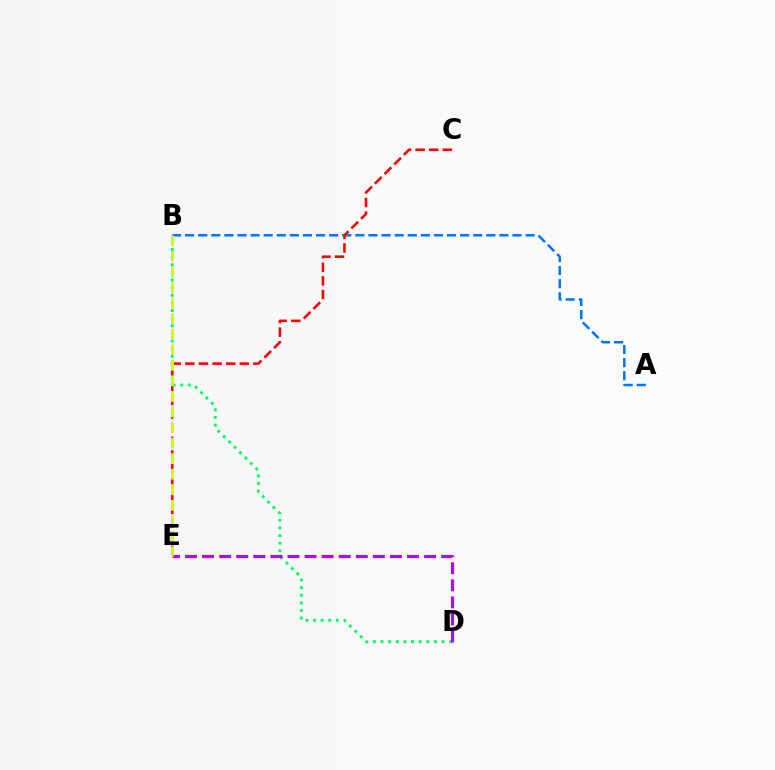{('A', 'B'): [{'color': '#0074ff', 'line_style': 'dashed', 'thickness': 1.78}], ('B', 'D'): [{'color': '#00ff5c', 'line_style': 'dotted', 'thickness': 2.07}], ('C', 'E'): [{'color': '#ff0000', 'line_style': 'dashed', 'thickness': 1.85}], ('D', 'E'): [{'color': '#b900ff', 'line_style': 'dashed', 'thickness': 2.32}], ('B', 'E'): [{'color': '#d1ff00', 'line_style': 'dashed', 'thickness': 2.11}]}